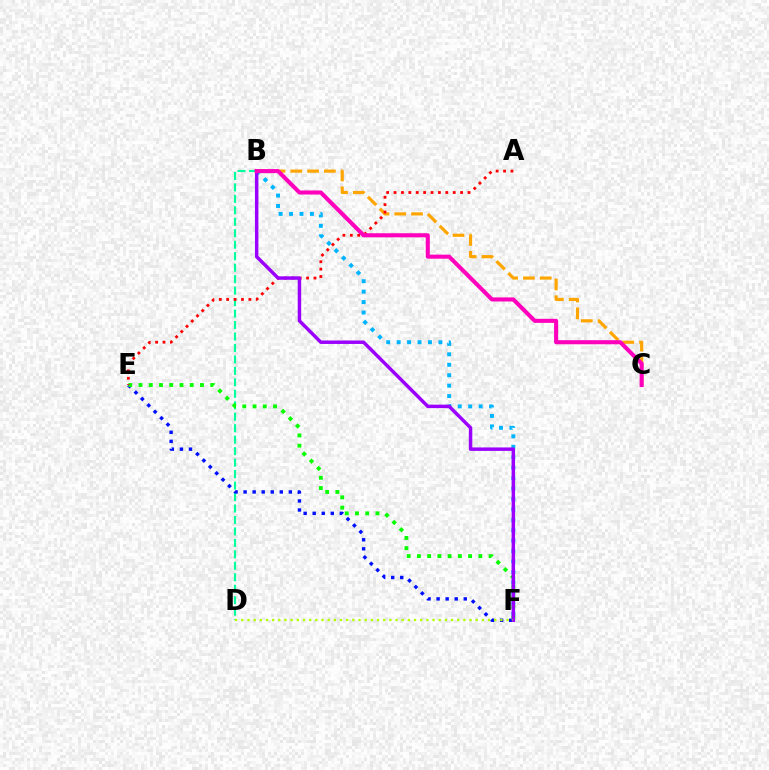{('B', 'D'): [{'color': '#00ff9d', 'line_style': 'dashed', 'thickness': 1.56}], ('E', 'F'): [{'color': '#0010ff', 'line_style': 'dotted', 'thickness': 2.46}, {'color': '#08ff00', 'line_style': 'dotted', 'thickness': 2.78}], ('B', 'C'): [{'color': '#ffa500', 'line_style': 'dashed', 'thickness': 2.28}, {'color': '#ff00bd', 'line_style': 'solid', 'thickness': 2.94}], ('B', 'F'): [{'color': '#00b5ff', 'line_style': 'dotted', 'thickness': 2.84}, {'color': '#9b00ff', 'line_style': 'solid', 'thickness': 2.49}], ('A', 'E'): [{'color': '#ff0000', 'line_style': 'dotted', 'thickness': 2.01}], ('D', 'F'): [{'color': '#b3ff00', 'line_style': 'dotted', 'thickness': 1.68}]}